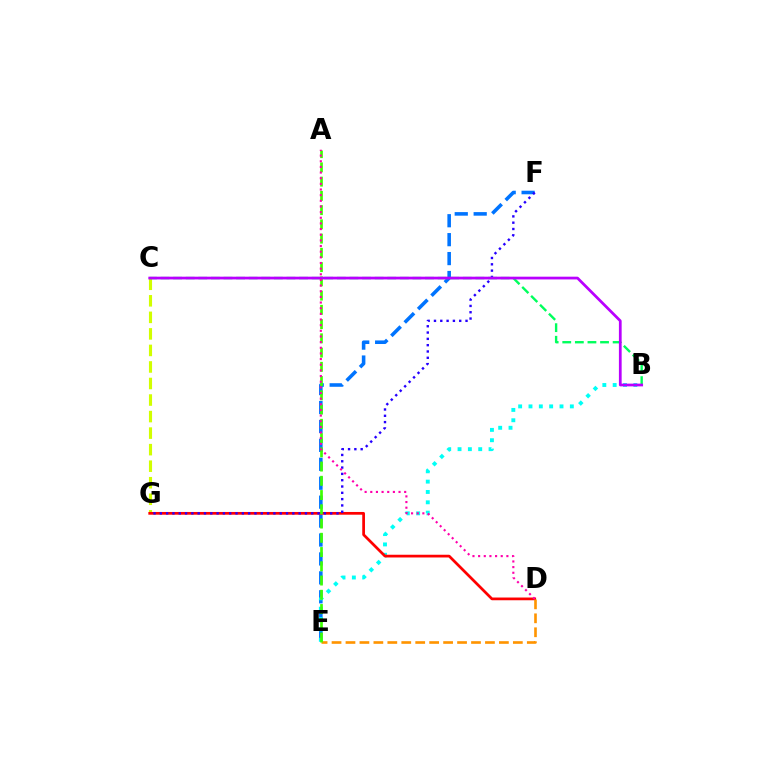{('E', 'F'): [{'color': '#0074ff', 'line_style': 'dashed', 'thickness': 2.57}], ('B', 'E'): [{'color': '#00fff6', 'line_style': 'dotted', 'thickness': 2.81}], ('C', 'G'): [{'color': '#d1ff00', 'line_style': 'dashed', 'thickness': 2.25}], ('D', 'G'): [{'color': '#ff0000', 'line_style': 'solid', 'thickness': 1.96}], ('D', 'E'): [{'color': '#ff9400', 'line_style': 'dashed', 'thickness': 1.89}], ('F', 'G'): [{'color': '#2500ff', 'line_style': 'dotted', 'thickness': 1.71}], ('A', 'E'): [{'color': '#3dff00', 'line_style': 'dashed', 'thickness': 1.94}], ('B', 'C'): [{'color': '#00ff5c', 'line_style': 'dashed', 'thickness': 1.71}, {'color': '#b900ff', 'line_style': 'solid', 'thickness': 1.98}], ('A', 'D'): [{'color': '#ff00ac', 'line_style': 'dotted', 'thickness': 1.54}]}